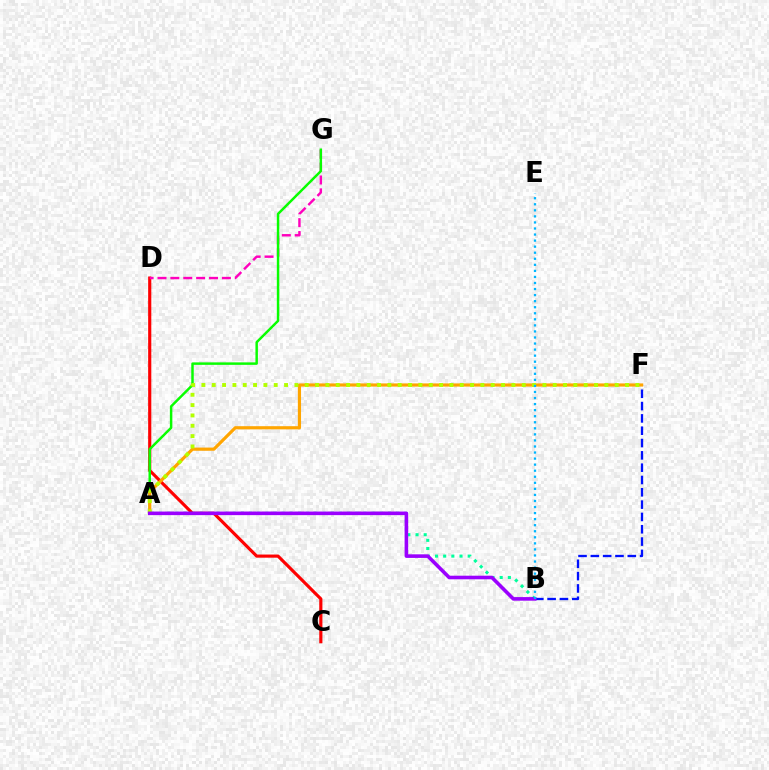{('C', 'D'): [{'color': '#ff0000', 'line_style': 'solid', 'thickness': 2.26}], ('A', 'B'): [{'color': '#00ff9d', 'line_style': 'dotted', 'thickness': 2.22}, {'color': '#9b00ff', 'line_style': 'solid', 'thickness': 2.59}], ('D', 'G'): [{'color': '#ff00bd', 'line_style': 'dashed', 'thickness': 1.75}], ('A', 'G'): [{'color': '#08ff00', 'line_style': 'solid', 'thickness': 1.78}], ('B', 'F'): [{'color': '#0010ff', 'line_style': 'dashed', 'thickness': 1.67}], ('A', 'F'): [{'color': '#ffa500', 'line_style': 'solid', 'thickness': 2.29}, {'color': '#b3ff00', 'line_style': 'dotted', 'thickness': 2.81}], ('B', 'E'): [{'color': '#00b5ff', 'line_style': 'dotted', 'thickness': 1.65}]}